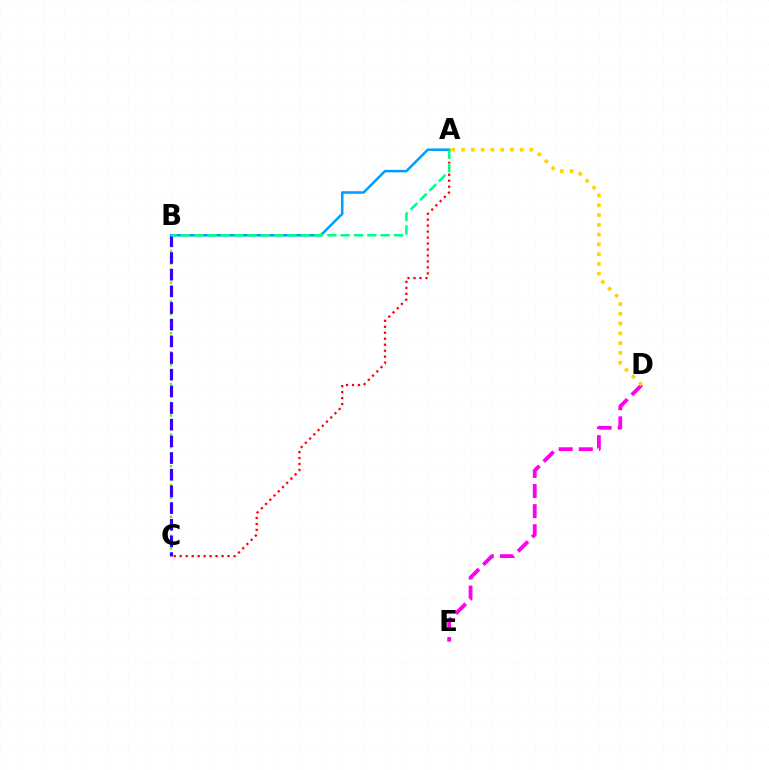{('B', 'C'): [{'color': '#4fff00', 'line_style': 'dotted', 'thickness': 1.72}, {'color': '#3700ff', 'line_style': 'dashed', 'thickness': 2.26}], ('A', 'B'): [{'color': '#009eff', 'line_style': 'solid', 'thickness': 1.82}, {'color': '#00ff86', 'line_style': 'dashed', 'thickness': 1.81}], ('D', 'E'): [{'color': '#ff00ed', 'line_style': 'dashed', 'thickness': 2.73}], ('A', 'C'): [{'color': '#ff0000', 'line_style': 'dotted', 'thickness': 1.62}], ('A', 'D'): [{'color': '#ffd500', 'line_style': 'dotted', 'thickness': 2.66}]}